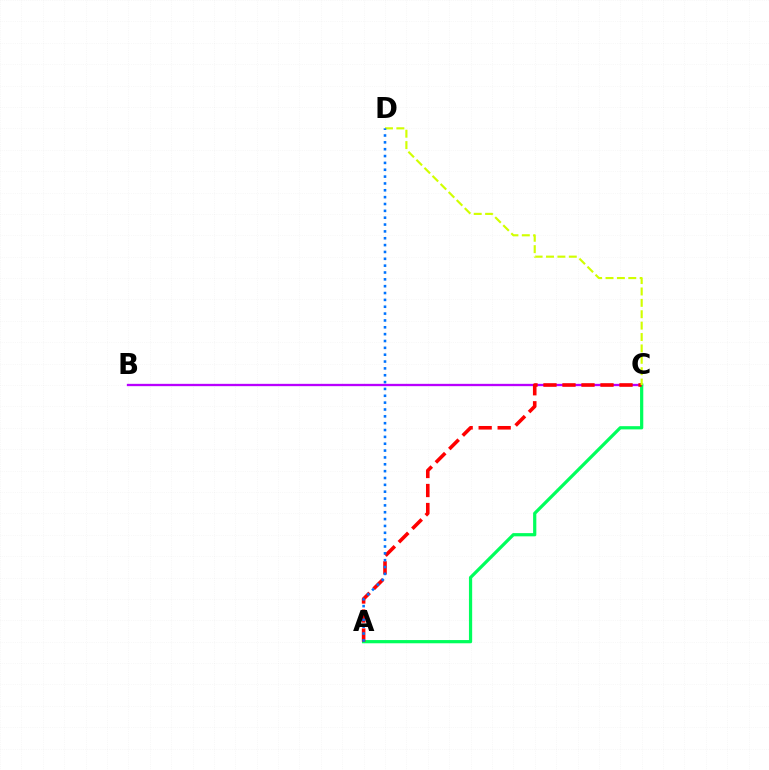{('B', 'C'): [{'color': '#b900ff', 'line_style': 'solid', 'thickness': 1.67}], ('A', 'C'): [{'color': '#00ff5c', 'line_style': 'solid', 'thickness': 2.32}, {'color': '#ff0000', 'line_style': 'dashed', 'thickness': 2.58}], ('C', 'D'): [{'color': '#d1ff00', 'line_style': 'dashed', 'thickness': 1.55}], ('A', 'D'): [{'color': '#0074ff', 'line_style': 'dotted', 'thickness': 1.86}]}